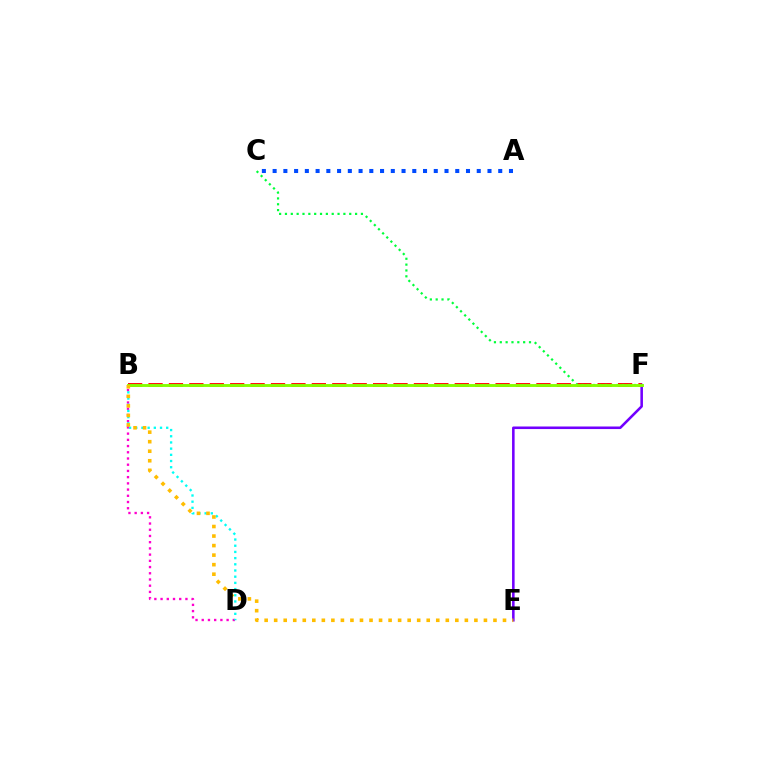{('B', 'F'): [{'color': '#ff0000', 'line_style': 'dashed', 'thickness': 2.77}, {'color': '#84ff00', 'line_style': 'solid', 'thickness': 2.09}], ('C', 'F'): [{'color': '#00ff39', 'line_style': 'dotted', 'thickness': 1.59}], ('E', 'F'): [{'color': '#7200ff', 'line_style': 'solid', 'thickness': 1.84}], ('B', 'D'): [{'color': '#ff00cf', 'line_style': 'dotted', 'thickness': 1.69}, {'color': '#00fff6', 'line_style': 'dotted', 'thickness': 1.68}], ('B', 'E'): [{'color': '#ffbd00', 'line_style': 'dotted', 'thickness': 2.59}], ('A', 'C'): [{'color': '#004bff', 'line_style': 'dotted', 'thickness': 2.92}]}